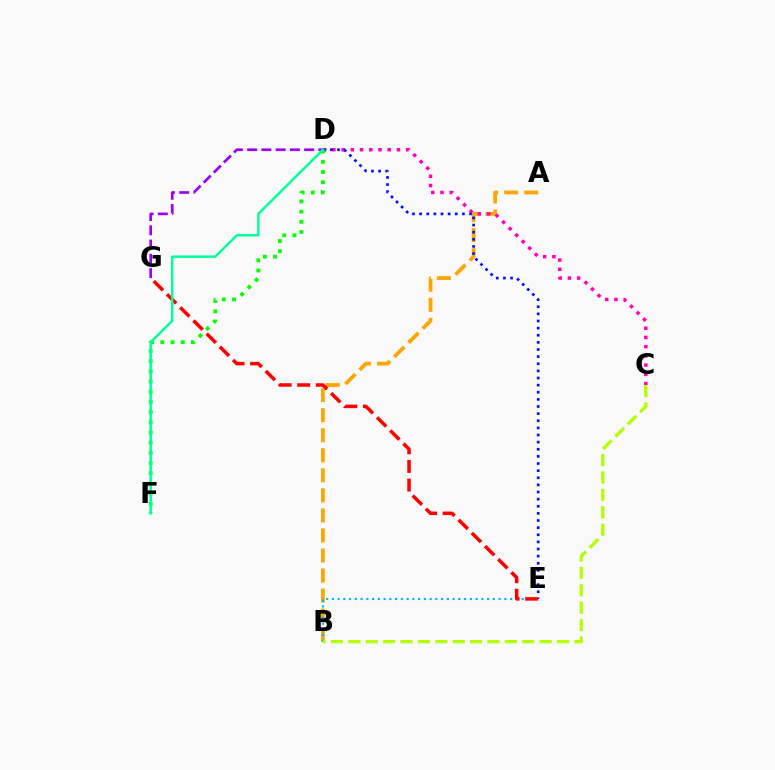{('D', 'G'): [{'color': '#9b00ff', 'line_style': 'dashed', 'thickness': 1.94}], ('A', 'B'): [{'color': '#ffa500', 'line_style': 'dashed', 'thickness': 2.72}], ('C', 'D'): [{'color': '#ff00bd', 'line_style': 'dotted', 'thickness': 2.51}], ('D', 'E'): [{'color': '#0010ff', 'line_style': 'dotted', 'thickness': 1.94}], ('B', 'E'): [{'color': '#00b5ff', 'line_style': 'dotted', 'thickness': 1.56}], ('B', 'C'): [{'color': '#b3ff00', 'line_style': 'dashed', 'thickness': 2.36}], ('E', 'G'): [{'color': '#ff0000', 'line_style': 'dashed', 'thickness': 2.53}], ('D', 'F'): [{'color': '#08ff00', 'line_style': 'dotted', 'thickness': 2.77}, {'color': '#00ff9d', 'line_style': 'solid', 'thickness': 1.78}]}